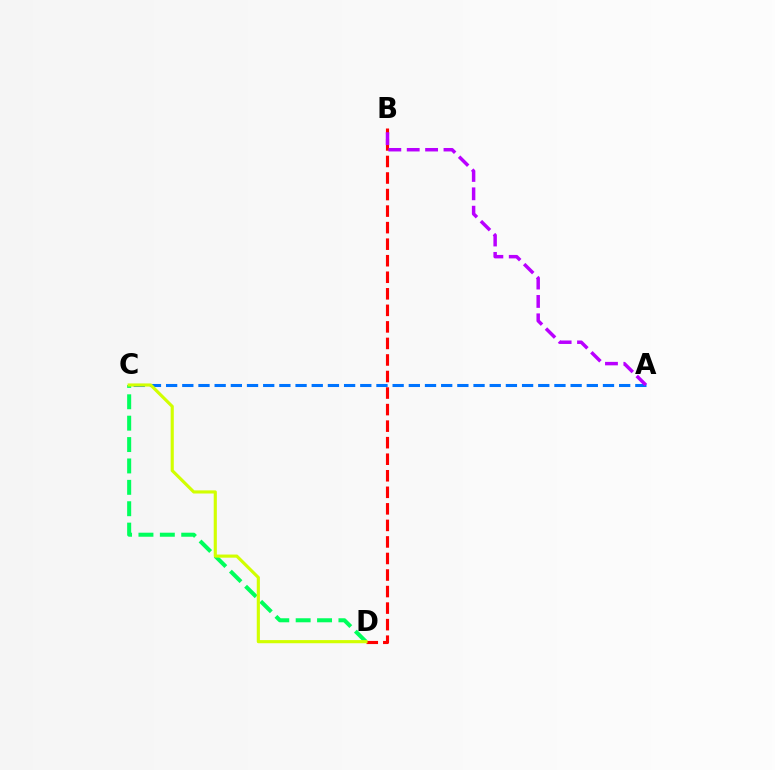{('C', 'D'): [{'color': '#00ff5c', 'line_style': 'dashed', 'thickness': 2.91}, {'color': '#d1ff00', 'line_style': 'solid', 'thickness': 2.26}], ('B', 'D'): [{'color': '#ff0000', 'line_style': 'dashed', 'thickness': 2.25}], ('A', 'C'): [{'color': '#0074ff', 'line_style': 'dashed', 'thickness': 2.2}], ('A', 'B'): [{'color': '#b900ff', 'line_style': 'dashed', 'thickness': 2.5}]}